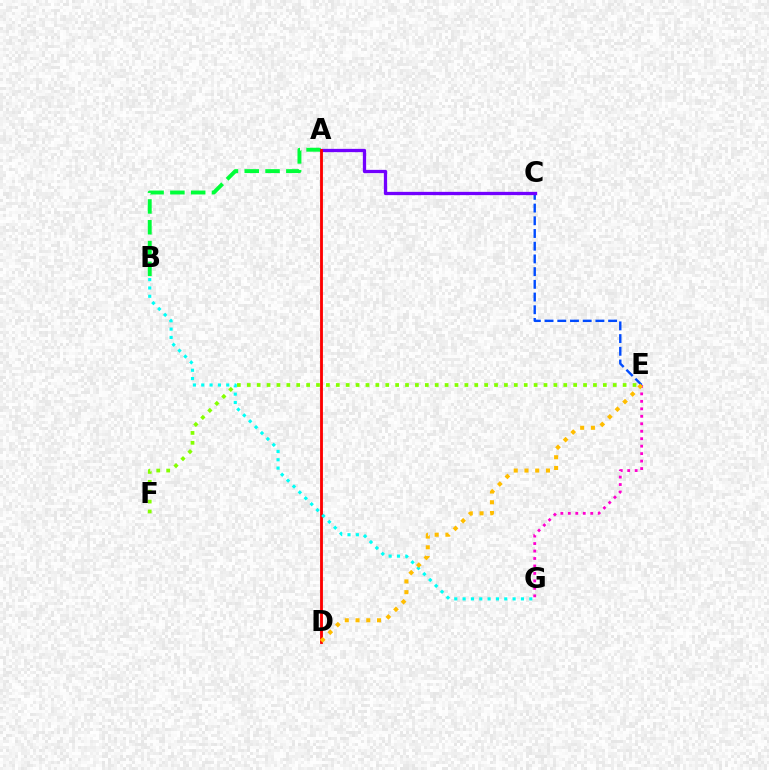{('E', 'G'): [{'color': '#ff00cf', 'line_style': 'dotted', 'thickness': 2.03}], ('C', 'E'): [{'color': '#004bff', 'line_style': 'dashed', 'thickness': 1.73}], ('A', 'C'): [{'color': '#7200ff', 'line_style': 'solid', 'thickness': 2.37}], ('A', 'B'): [{'color': '#00ff39', 'line_style': 'dashed', 'thickness': 2.83}], ('A', 'D'): [{'color': '#ff0000', 'line_style': 'solid', 'thickness': 2.05}], ('B', 'G'): [{'color': '#00fff6', 'line_style': 'dotted', 'thickness': 2.26}], ('E', 'F'): [{'color': '#84ff00', 'line_style': 'dotted', 'thickness': 2.69}], ('D', 'E'): [{'color': '#ffbd00', 'line_style': 'dotted', 'thickness': 2.92}]}